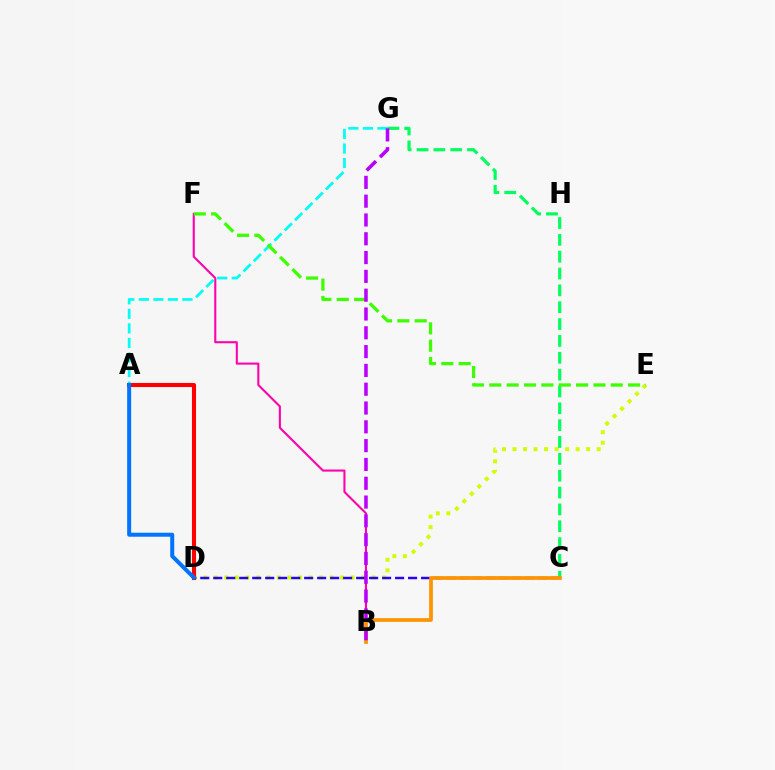{('D', 'E'): [{'color': '#d1ff00', 'line_style': 'dotted', 'thickness': 2.86}], ('B', 'F'): [{'color': '#ff00ac', 'line_style': 'solid', 'thickness': 1.51}], ('C', 'G'): [{'color': '#00ff5c', 'line_style': 'dashed', 'thickness': 2.29}], ('A', 'G'): [{'color': '#00fff6', 'line_style': 'dashed', 'thickness': 1.97}], ('C', 'D'): [{'color': '#2500ff', 'line_style': 'dashed', 'thickness': 1.76}], ('B', 'C'): [{'color': '#ff9400', 'line_style': 'solid', 'thickness': 2.69}], ('A', 'D'): [{'color': '#ff0000', 'line_style': 'solid', 'thickness': 2.93}, {'color': '#0074ff', 'line_style': 'solid', 'thickness': 2.88}], ('E', 'F'): [{'color': '#3dff00', 'line_style': 'dashed', 'thickness': 2.36}], ('B', 'G'): [{'color': '#b900ff', 'line_style': 'dashed', 'thickness': 2.55}]}